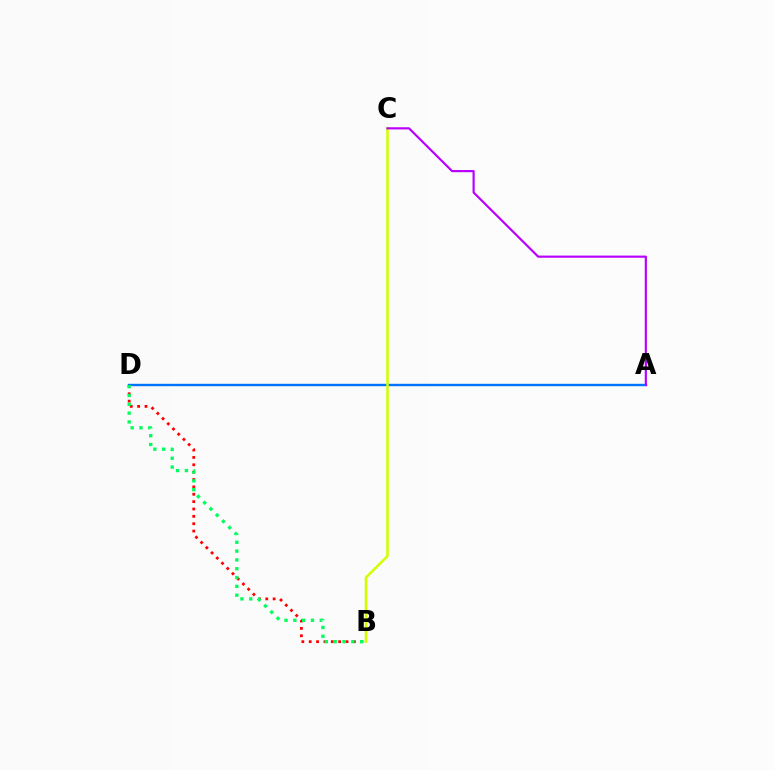{('B', 'D'): [{'color': '#ff0000', 'line_style': 'dotted', 'thickness': 2.0}, {'color': '#00ff5c', 'line_style': 'dotted', 'thickness': 2.4}], ('A', 'D'): [{'color': '#0074ff', 'line_style': 'solid', 'thickness': 1.72}], ('B', 'C'): [{'color': '#d1ff00', 'line_style': 'solid', 'thickness': 1.83}], ('A', 'C'): [{'color': '#b900ff', 'line_style': 'solid', 'thickness': 1.56}]}